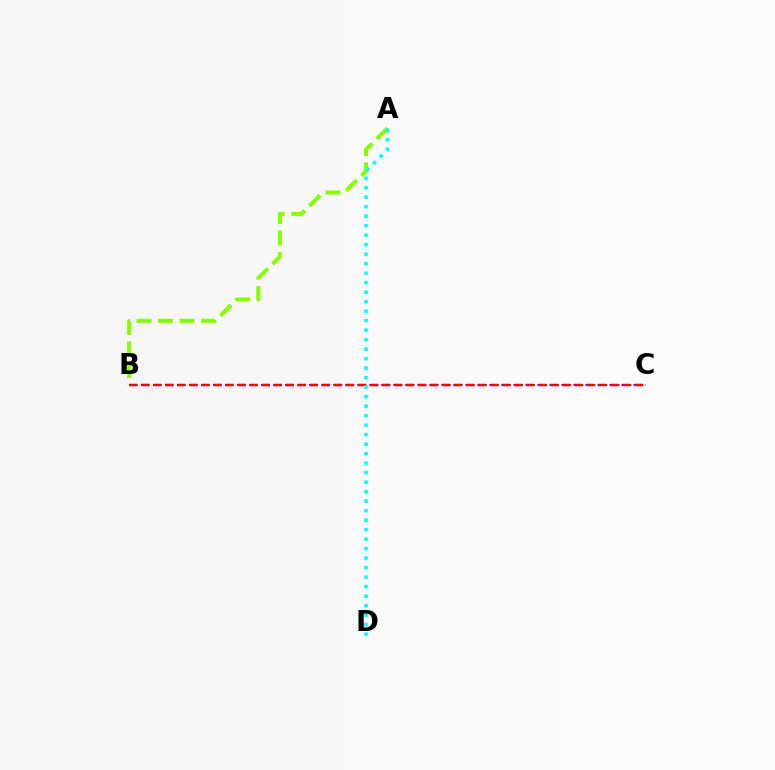{('A', 'B'): [{'color': '#84ff00', 'line_style': 'dashed', 'thickness': 2.92}], ('B', 'C'): [{'color': '#7200ff', 'line_style': 'dashed', 'thickness': 1.63}, {'color': '#ff0000', 'line_style': 'dashed', 'thickness': 1.64}], ('A', 'D'): [{'color': '#00fff6', 'line_style': 'dotted', 'thickness': 2.58}]}